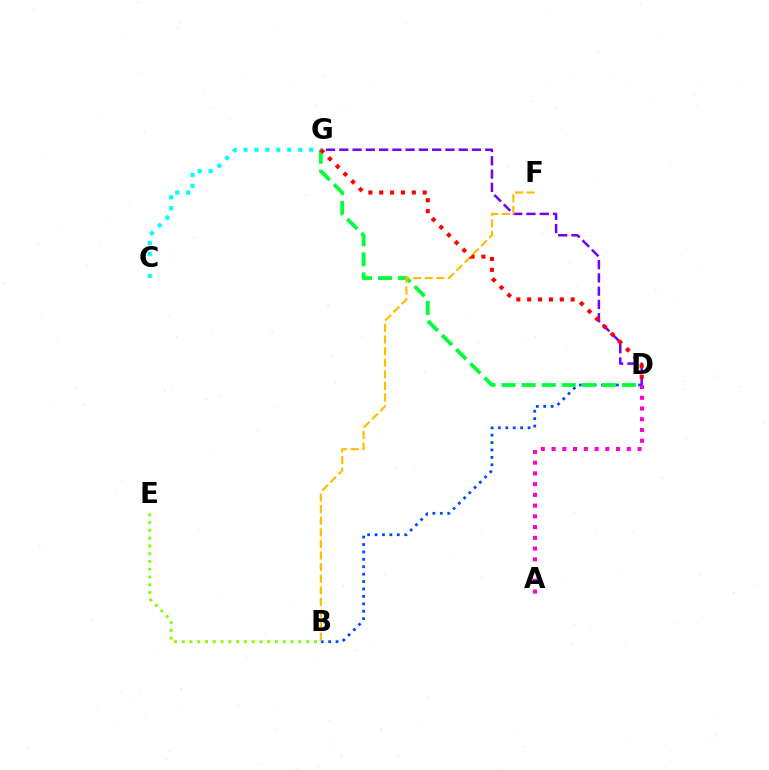{('A', 'D'): [{'color': '#ff00cf', 'line_style': 'dotted', 'thickness': 2.92}], ('B', 'D'): [{'color': '#004bff', 'line_style': 'dotted', 'thickness': 2.01}], ('D', 'G'): [{'color': '#7200ff', 'line_style': 'dashed', 'thickness': 1.8}, {'color': '#00ff39', 'line_style': 'dashed', 'thickness': 2.72}, {'color': '#ff0000', 'line_style': 'dotted', 'thickness': 2.95}], ('C', 'G'): [{'color': '#00fff6', 'line_style': 'dotted', 'thickness': 2.97}], ('B', 'F'): [{'color': '#ffbd00', 'line_style': 'dashed', 'thickness': 1.58}], ('B', 'E'): [{'color': '#84ff00', 'line_style': 'dotted', 'thickness': 2.11}]}